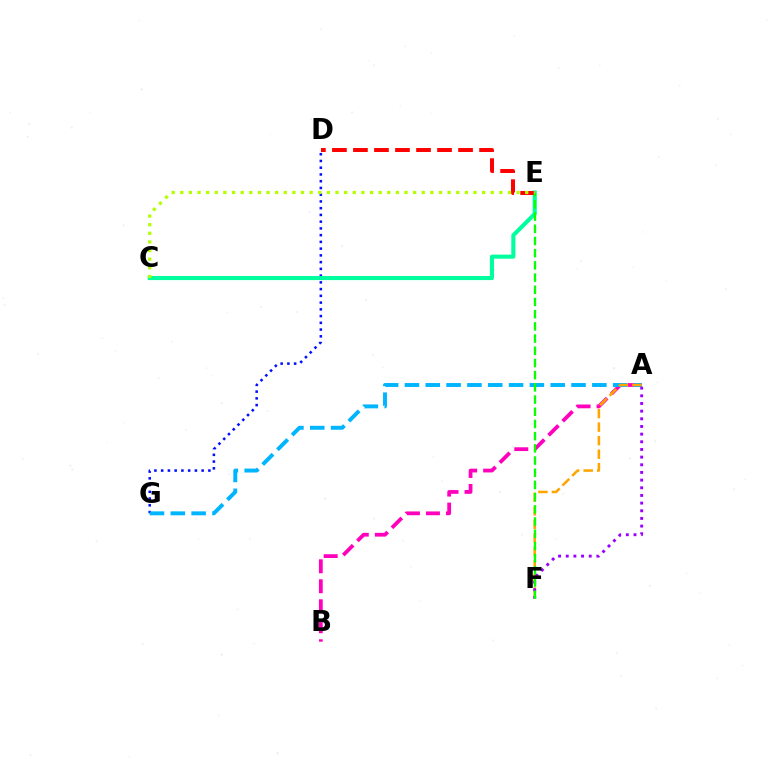{('D', 'G'): [{'color': '#0010ff', 'line_style': 'dotted', 'thickness': 1.83}], ('A', 'B'): [{'color': '#ff00bd', 'line_style': 'dashed', 'thickness': 2.72}], ('C', 'E'): [{'color': '#00ff9d', 'line_style': 'solid', 'thickness': 2.93}, {'color': '#b3ff00', 'line_style': 'dotted', 'thickness': 2.34}], ('A', 'G'): [{'color': '#00b5ff', 'line_style': 'dashed', 'thickness': 2.83}], ('D', 'E'): [{'color': '#ff0000', 'line_style': 'dashed', 'thickness': 2.86}], ('A', 'F'): [{'color': '#ffa500', 'line_style': 'dashed', 'thickness': 1.84}, {'color': '#9b00ff', 'line_style': 'dotted', 'thickness': 2.08}], ('E', 'F'): [{'color': '#08ff00', 'line_style': 'dashed', 'thickness': 1.66}]}